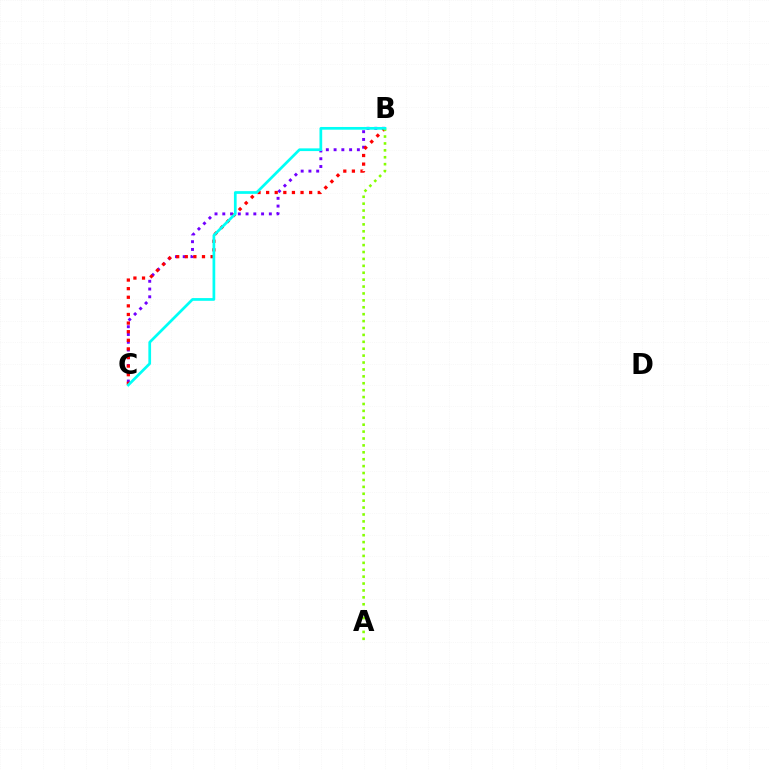{('B', 'C'): [{'color': '#7200ff', 'line_style': 'dotted', 'thickness': 2.11}, {'color': '#ff0000', 'line_style': 'dotted', 'thickness': 2.34}, {'color': '#00fff6', 'line_style': 'solid', 'thickness': 1.96}], ('A', 'B'): [{'color': '#84ff00', 'line_style': 'dotted', 'thickness': 1.88}]}